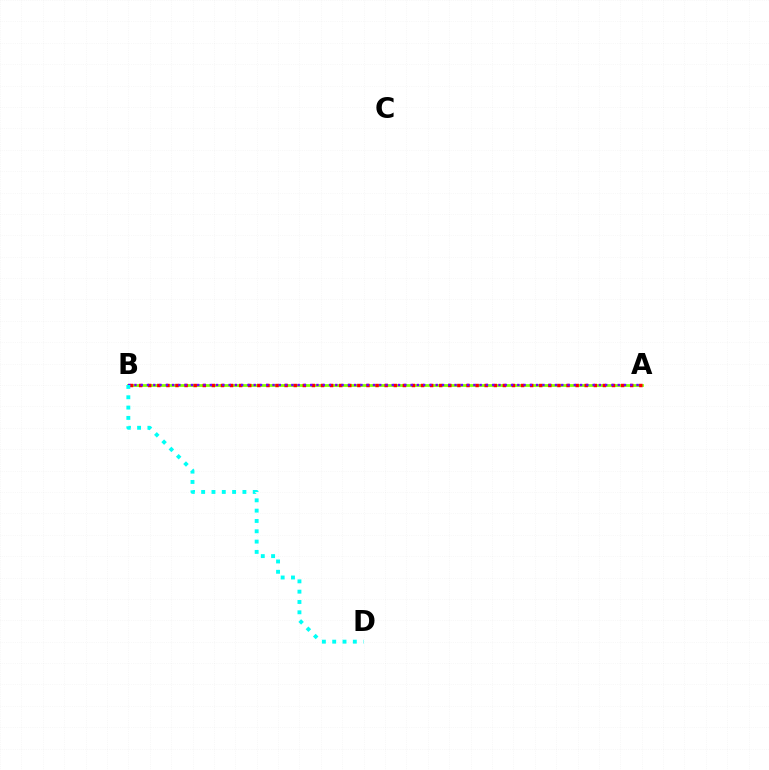{('A', 'B'): [{'color': '#84ff00', 'line_style': 'solid', 'thickness': 2.01}, {'color': '#ff0000', 'line_style': 'dotted', 'thickness': 2.47}, {'color': '#7200ff', 'line_style': 'dotted', 'thickness': 1.71}], ('B', 'D'): [{'color': '#00fff6', 'line_style': 'dotted', 'thickness': 2.8}]}